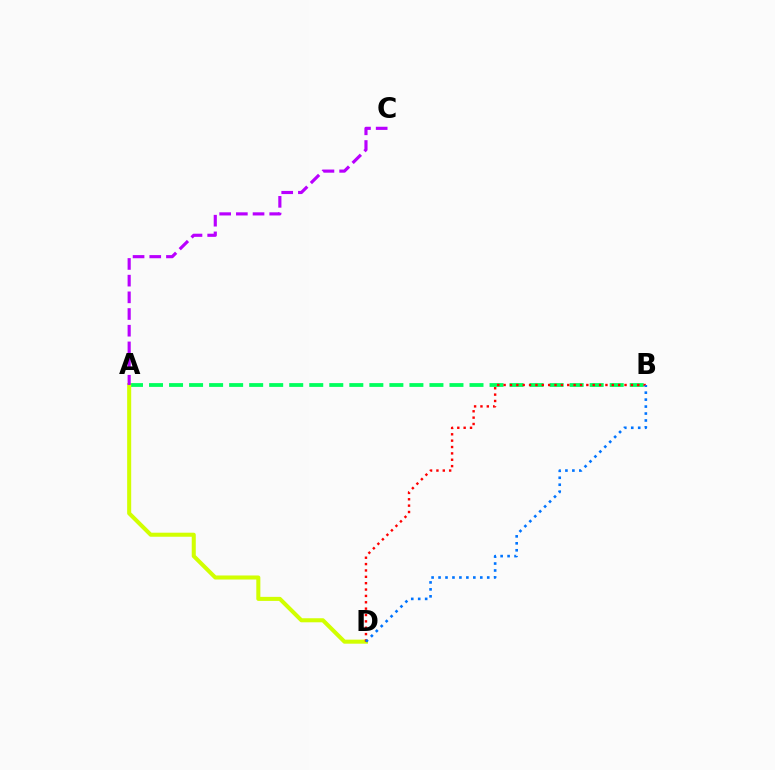{('A', 'B'): [{'color': '#00ff5c', 'line_style': 'dashed', 'thickness': 2.72}], ('A', 'D'): [{'color': '#d1ff00', 'line_style': 'solid', 'thickness': 2.91}], ('B', 'D'): [{'color': '#ff0000', 'line_style': 'dotted', 'thickness': 1.73}, {'color': '#0074ff', 'line_style': 'dotted', 'thickness': 1.89}], ('A', 'C'): [{'color': '#b900ff', 'line_style': 'dashed', 'thickness': 2.27}]}